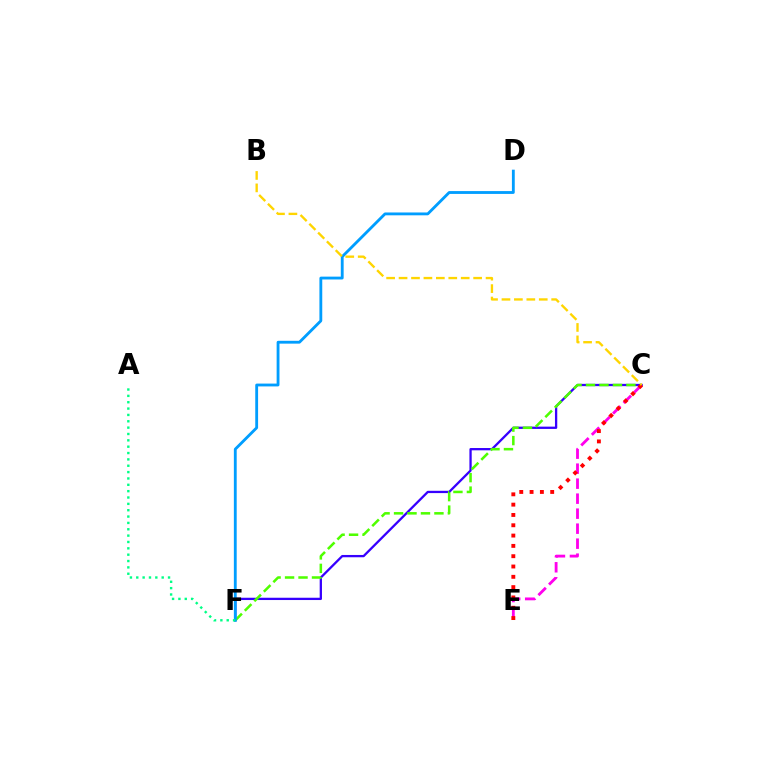{('C', 'F'): [{'color': '#3700ff', 'line_style': 'solid', 'thickness': 1.65}, {'color': '#4fff00', 'line_style': 'dashed', 'thickness': 1.83}], ('C', 'E'): [{'color': '#ff00ed', 'line_style': 'dashed', 'thickness': 2.04}, {'color': '#ff0000', 'line_style': 'dotted', 'thickness': 2.8}], ('D', 'F'): [{'color': '#009eff', 'line_style': 'solid', 'thickness': 2.04}], ('B', 'C'): [{'color': '#ffd500', 'line_style': 'dashed', 'thickness': 1.69}], ('A', 'F'): [{'color': '#00ff86', 'line_style': 'dotted', 'thickness': 1.73}]}